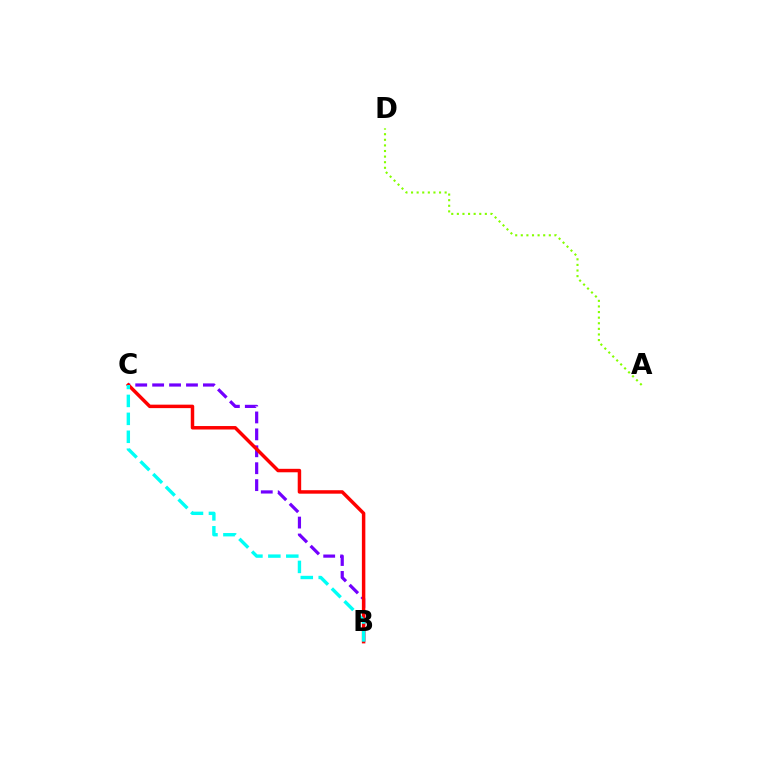{('B', 'C'): [{'color': '#7200ff', 'line_style': 'dashed', 'thickness': 2.3}, {'color': '#ff0000', 'line_style': 'solid', 'thickness': 2.5}, {'color': '#00fff6', 'line_style': 'dashed', 'thickness': 2.44}], ('A', 'D'): [{'color': '#84ff00', 'line_style': 'dotted', 'thickness': 1.52}]}